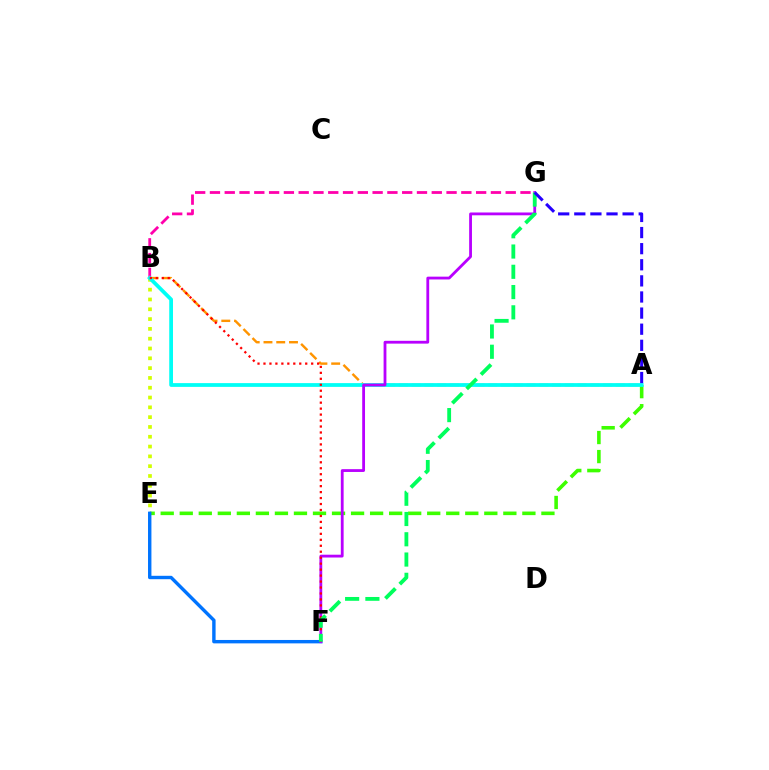{('A', 'E'): [{'color': '#3dff00', 'line_style': 'dashed', 'thickness': 2.59}], ('E', 'F'): [{'color': '#0074ff', 'line_style': 'solid', 'thickness': 2.45}], ('A', 'B'): [{'color': '#ff9400', 'line_style': 'dashed', 'thickness': 1.73}, {'color': '#00fff6', 'line_style': 'solid', 'thickness': 2.71}], ('B', 'E'): [{'color': '#d1ff00', 'line_style': 'dotted', 'thickness': 2.66}], ('B', 'G'): [{'color': '#ff00ac', 'line_style': 'dashed', 'thickness': 2.01}], ('F', 'G'): [{'color': '#b900ff', 'line_style': 'solid', 'thickness': 2.02}, {'color': '#00ff5c', 'line_style': 'dashed', 'thickness': 2.75}], ('B', 'F'): [{'color': '#ff0000', 'line_style': 'dotted', 'thickness': 1.62}], ('A', 'G'): [{'color': '#2500ff', 'line_style': 'dashed', 'thickness': 2.19}]}